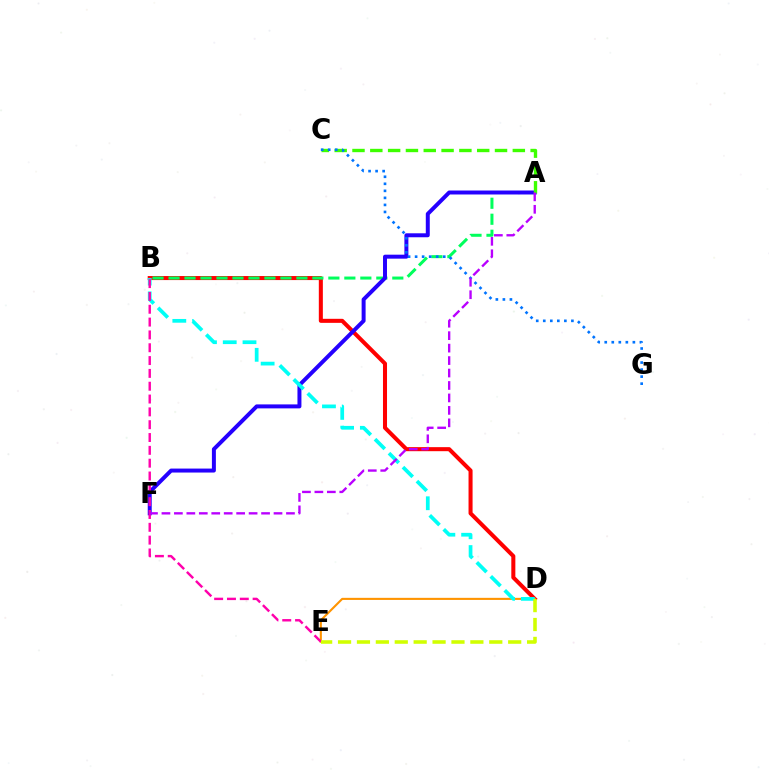{('B', 'D'): [{'color': '#ff0000', 'line_style': 'solid', 'thickness': 2.91}, {'color': '#00fff6', 'line_style': 'dashed', 'thickness': 2.68}], ('D', 'E'): [{'color': '#ff9400', 'line_style': 'solid', 'thickness': 1.51}, {'color': '#d1ff00', 'line_style': 'dashed', 'thickness': 2.57}], ('A', 'B'): [{'color': '#00ff5c', 'line_style': 'dashed', 'thickness': 2.17}], ('A', 'F'): [{'color': '#2500ff', 'line_style': 'solid', 'thickness': 2.86}, {'color': '#b900ff', 'line_style': 'dashed', 'thickness': 1.69}], ('A', 'C'): [{'color': '#3dff00', 'line_style': 'dashed', 'thickness': 2.42}], ('B', 'E'): [{'color': '#ff00ac', 'line_style': 'dashed', 'thickness': 1.74}], ('C', 'G'): [{'color': '#0074ff', 'line_style': 'dotted', 'thickness': 1.91}]}